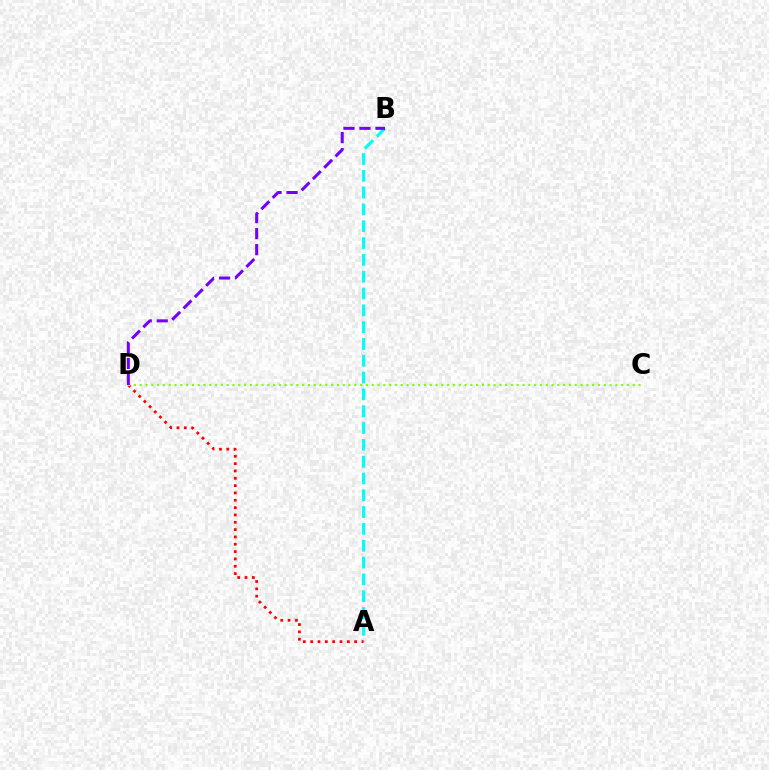{('A', 'B'): [{'color': '#00fff6', 'line_style': 'dashed', 'thickness': 2.28}], ('A', 'D'): [{'color': '#ff0000', 'line_style': 'dotted', 'thickness': 1.99}], ('C', 'D'): [{'color': '#84ff00', 'line_style': 'dotted', 'thickness': 1.58}], ('B', 'D'): [{'color': '#7200ff', 'line_style': 'dashed', 'thickness': 2.17}]}